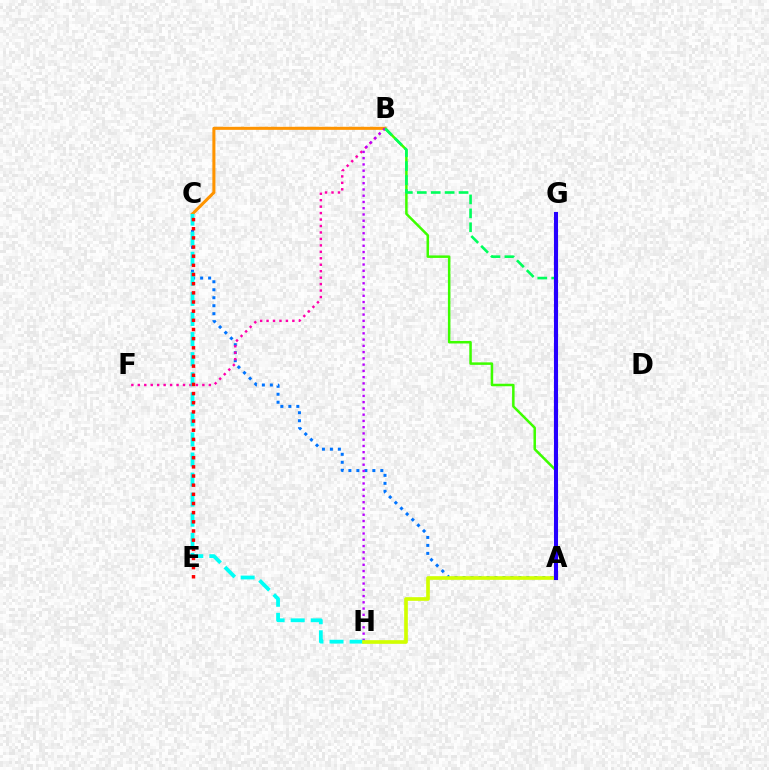{('A', 'C'): [{'color': '#0074ff', 'line_style': 'dotted', 'thickness': 2.17}], ('A', 'B'): [{'color': '#3dff00', 'line_style': 'solid', 'thickness': 1.8}, {'color': '#00ff5c', 'line_style': 'dashed', 'thickness': 1.89}], ('B', 'F'): [{'color': '#ff00ac', 'line_style': 'dotted', 'thickness': 1.75}], ('B', 'C'): [{'color': '#ff9400', 'line_style': 'solid', 'thickness': 2.19}], ('B', 'H'): [{'color': '#b900ff', 'line_style': 'dotted', 'thickness': 1.7}], ('C', 'H'): [{'color': '#00fff6', 'line_style': 'dashed', 'thickness': 2.73}], ('A', 'H'): [{'color': '#d1ff00', 'line_style': 'solid', 'thickness': 2.63}], ('C', 'E'): [{'color': '#ff0000', 'line_style': 'dotted', 'thickness': 2.49}], ('A', 'G'): [{'color': '#2500ff', 'line_style': 'solid', 'thickness': 2.94}]}